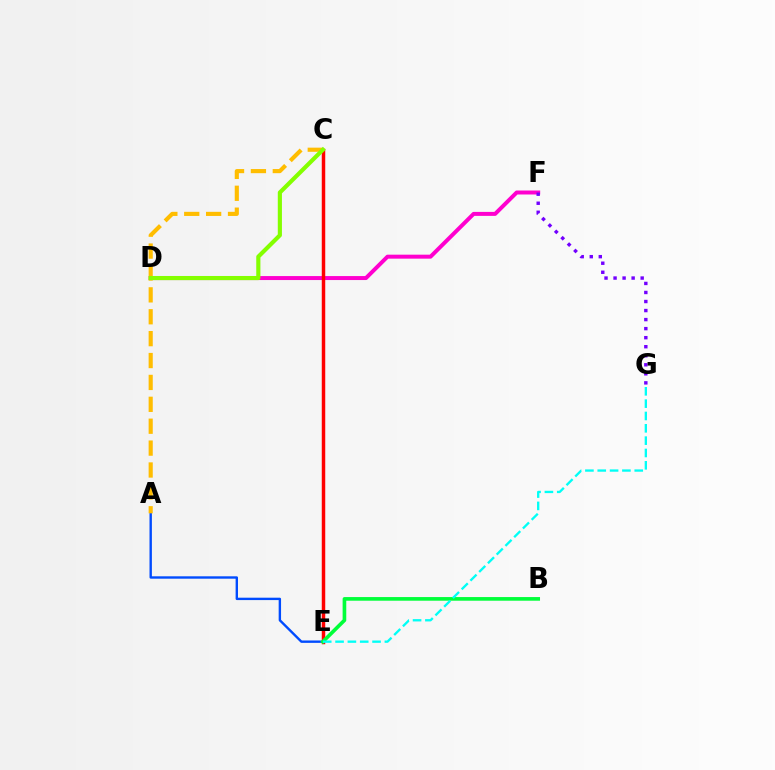{('D', 'F'): [{'color': '#ff00cf', 'line_style': 'solid', 'thickness': 2.87}], ('A', 'E'): [{'color': '#004bff', 'line_style': 'solid', 'thickness': 1.72}], ('F', 'G'): [{'color': '#7200ff', 'line_style': 'dotted', 'thickness': 2.46}], ('C', 'E'): [{'color': '#ff0000', 'line_style': 'solid', 'thickness': 2.5}], ('A', 'C'): [{'color': '#ffbd00', 'line_style': 'dashed', 'thickness': 2.97}], ('C', 'D'): [{'color': '#84ff00', 'line_style': 'solid', 'thickness': 2.99}], ('B', 'E'): [{'color': '#00ff39', 'line_style': 'solid', 'thickness': 2.62}], ('E', 'G'): [{'color': '#00fff6', 'line_style': 'dashed', 'thickness': 1.68}]}